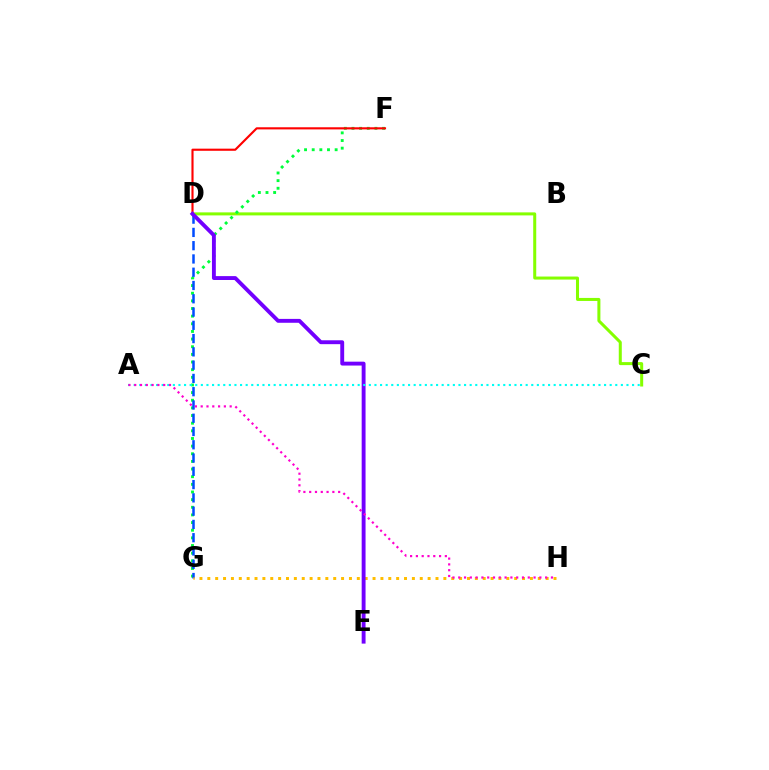{('C', 'D'): [{'color': '#84ff00', 'line_style': 'solid', 'thickness': 2.18}], ('F', 'G'): [{'color': '#00ff39', 'line_style': 'dotted', 'thickness': 2.08}], ('D', 'G'): [{'color': '#004bff', 'line_style': 'dashed', 'thickness': 1.8}], ('D', 'F'): [{'color': '#ff0000', 'line_style': 'solid', 'thickness': 1.53}], ('G', 'H'): [{'color': '#ffbd00', 'line_style': 'dotted', 'thickness': 2.14}], ('D', 'E'): [{'color': '#7200ff', 'line_style': 'solid', 'thickness': 2.79}], ('A', 'C'): [{'color': '#00fff6', 'line_style': 'dotted', 'thickness': 1.52}], ('A', 'H'): [{'color': '#ff00cf', 'line_style': 'dotted', 'thickness': 1.57}]}